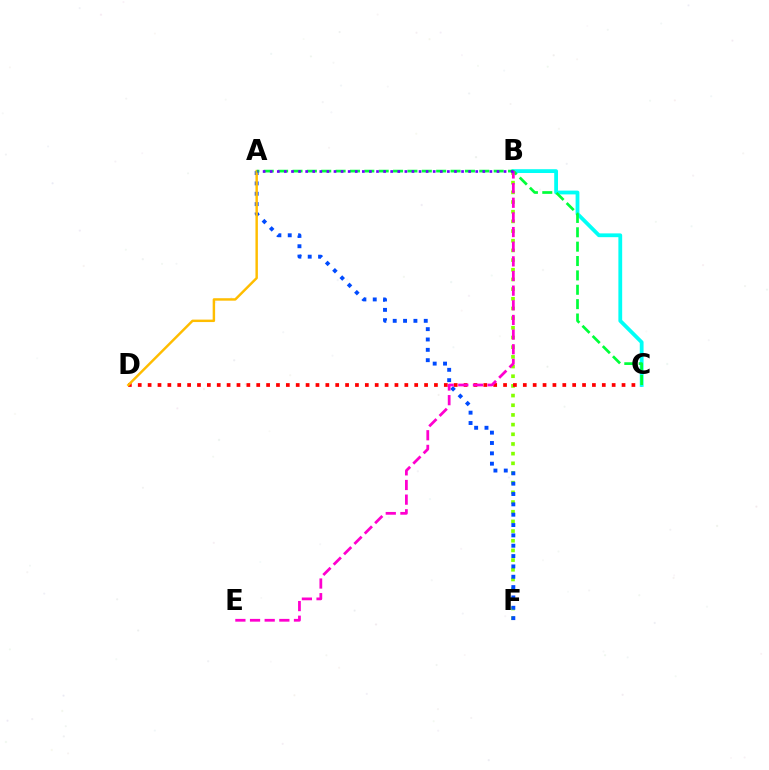{('B', 'F'): [{'color': '#84ff00', 'line_style': 'dotted', 'thickness': 2.63}], ('C', 'D'): [{'color': '#ff0000', 'line_style': 'dotted', 'thickness': 2.68}], ('A', 'F'): [{'color': '#004bff', 'line_style': 'dotted', 'thickness': 2.81}], ('A', 'D'): [{'color': '#ffbd00', 'line_style': 'solid', 'thickness': 1.76}], ('B', 'C'): [{'color': '#00fff6', 'line_style': 'solid', 'thickness': 2.73}], ('A', 'C'): [{'color': '#00ff39', 'line_style': 'dashed', 'thickness': 1.95}], ('B', 'E'): [{'color': '#ff00cf', 'line_style': 'dashed', 'thickness': 1.99}], ('A', 'B'): [{'color': '#7200ff', 'line_style': 'dotted', 'thickness': 1.93}]}